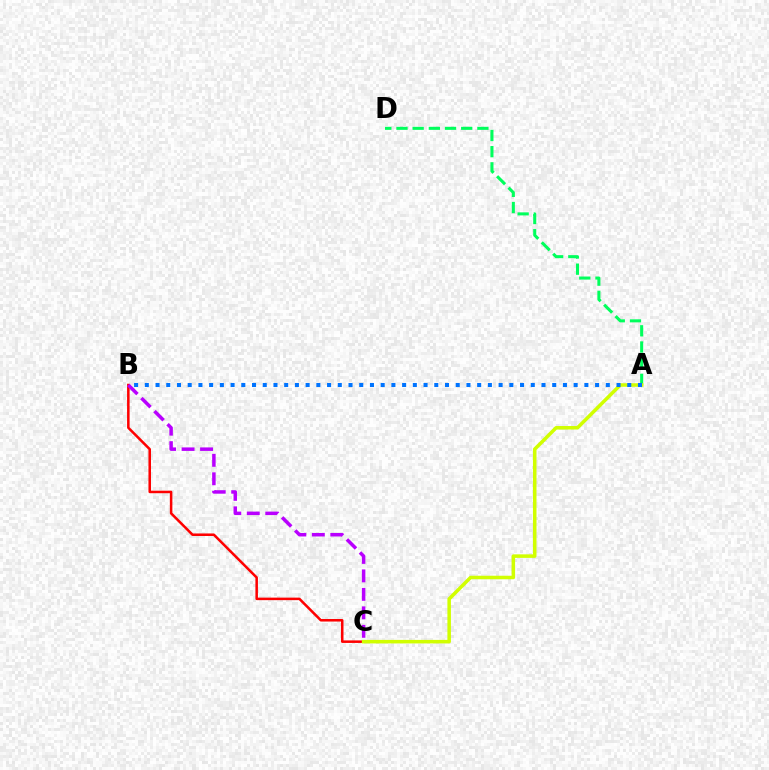{('B', 'C'): [{'color': '#ff0000', 'line_style': 'solid', 'thickness': 1.82}, {'color': '#b900ff', 'line_style': 'dashed', 'thickness': 2.51}], ('A', 'D'): [{'color': '#00ff5c', 'line_style': 'dashed', 'thickness': 2.2}], ('A', 'C'): [{'color': '#d1ff00', 'line_style': 'solid', 'thickness': 2.54}], ('A', 'B'): [{'color': '#0074ff', 'line_style': 'dotted', 'thickness': 2.91}]}